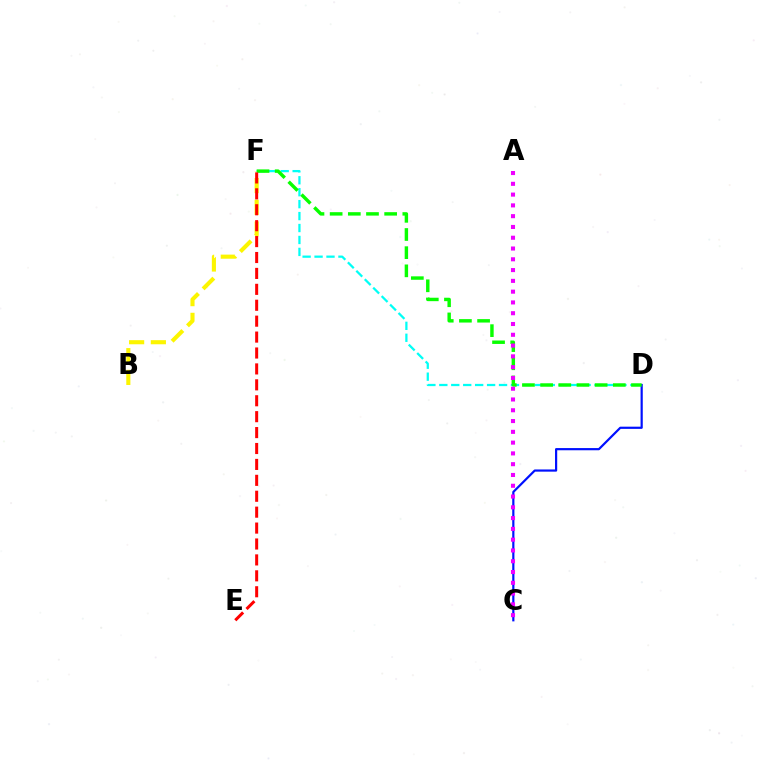{('C', 'D'): [{'color': '#0010ff', 'line_style': 'solid', 'thickness': 1.58}], ('B', 'F'): [{'color': '#fcf500', 'line_style': 'dashed', 'thickness': 2.95}], ('D', 'F'): [{'color': '#00fff6', 'line_style': 'dashed', 'thickness': 1.62}, {'color': '#08ff00', 'line_style': 'dashed', 'thickness': 2.47}], ('A', 'C'): [{'color': '#ee00ff', 'line_style': 'dotted', 'thickness': 2.93}], ('E', 'F'): [{'color': '#ff0000', 'line_style': 'dashed', 'thickness': 2.16}]}